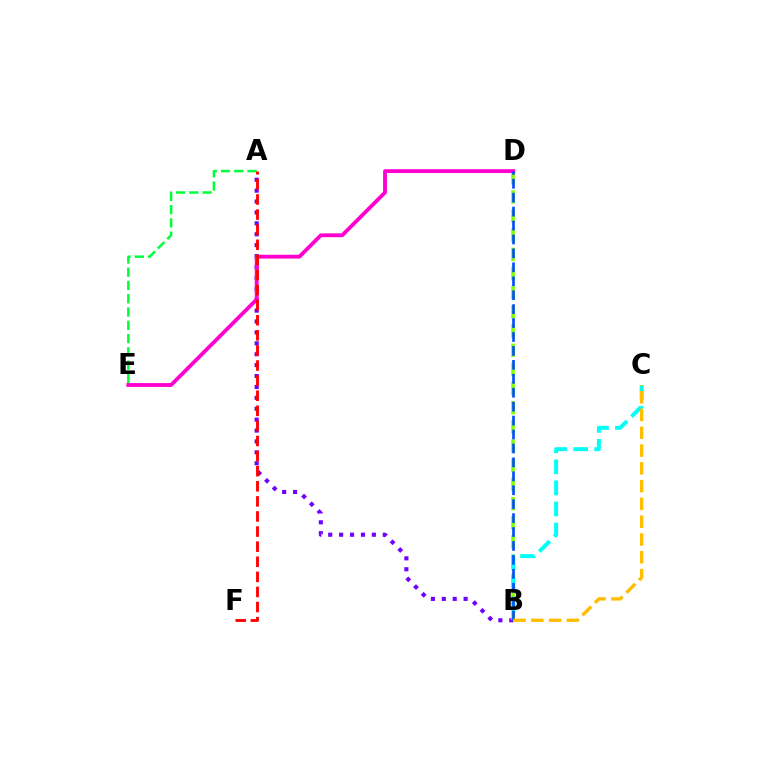{('A', 'B'): [{'color': '#7200ff', 'line_style': 'dotted', 'thickness': 2.96}], ('B', 'D'): [{'color': '#84ff00', 'line_style': 'dashed', 'thickness': 2.6}, {'color': '#004bff', 'line_style': 'dashed', 'thickness': 1.89}], ('B', 'C'): [{'color': '#00fff6', 'line_style': 'dashed', 'thickness': 2.86}, {'color': '#ffbd00', 'line_style': 'dashed', 'thickness': 2.42}], ('D', 'E'): [{'color': '#ff00cf', 'line_style': 'solid', 'thickness': 2.75}], ('A', 'E'): [{'color': '#00ff39', 'line_style': 'dashed', 'thickness': 1.8}], ('A', 'F'): [{'color': '#ff0000', 'line_style': 'dashed', 'thickness': 2.05}]}